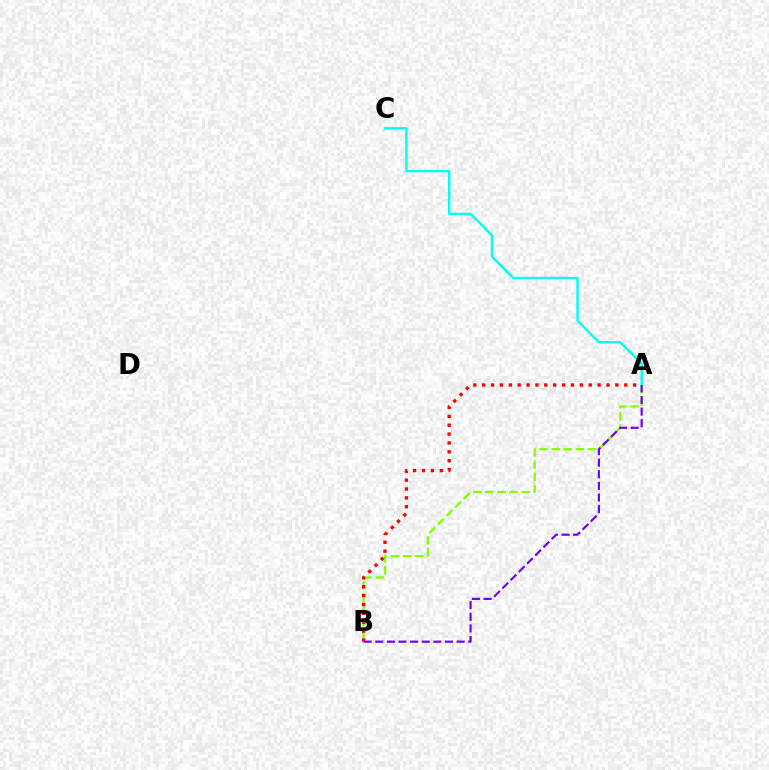{('A', 'B'): [{'color': '#84ff00', 'line_style': 'dashed', 'thickness': 1.65}, {'color': '#ff0000', 'line_style': 'dotted', 'thickness': 2.41}, {'color': '#7200ff', 'line_style': 'dashed', 'thickness': 1.58}], ('A', 'C'): [{'color': '#00fff6', 'line_style': 'solid', 'thickness': 1.71}]}